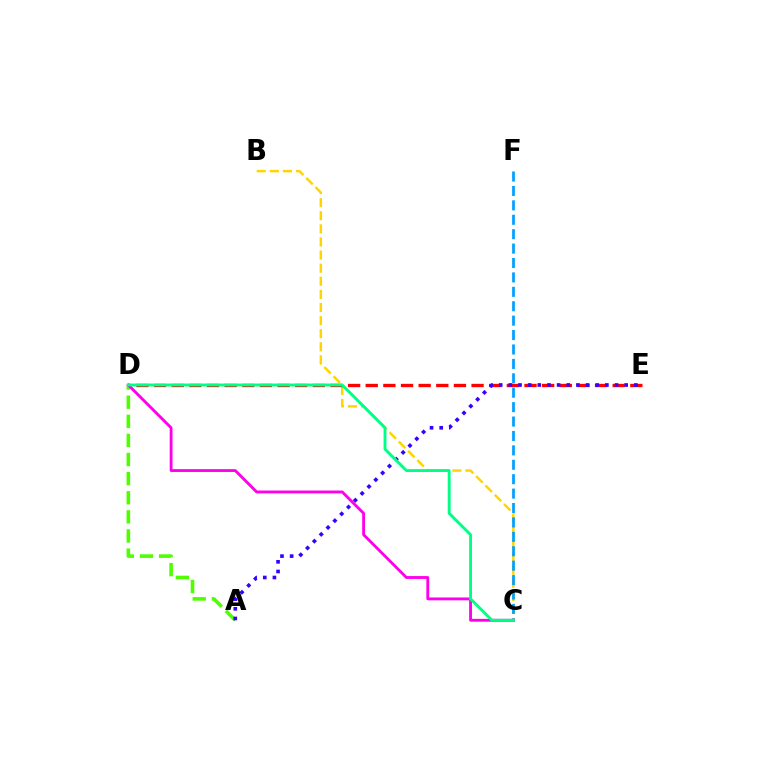{('B', 'C'): [{'color': '#ffd500', 'line_style': 'dashed', 'thickness': 1.78}], ('C', 'F'): [{'color': '#009eff', 'line_style': 'dashed', 'thickness': 1.96}], ('D', 'E'): [{'color': '#ff0000', 'line_style': 'dashed', 'thickness': 2.4}], ('A', 'D'): [{'color': '#4fff00', 'line_style': 'dashed', 'thickness': 2.6}], ('C', 'D'): [{'color': '#ff00ed', 'line_style': 'solid', 'thickness': 2.05}, {'color': '#00ff86', 'line_style': 'solid', 'thickness': 2.08}], ('A', 'E'): [{'color': '#3700ff', 'line_style': 'dotted', 'thickness': 2.62}]}